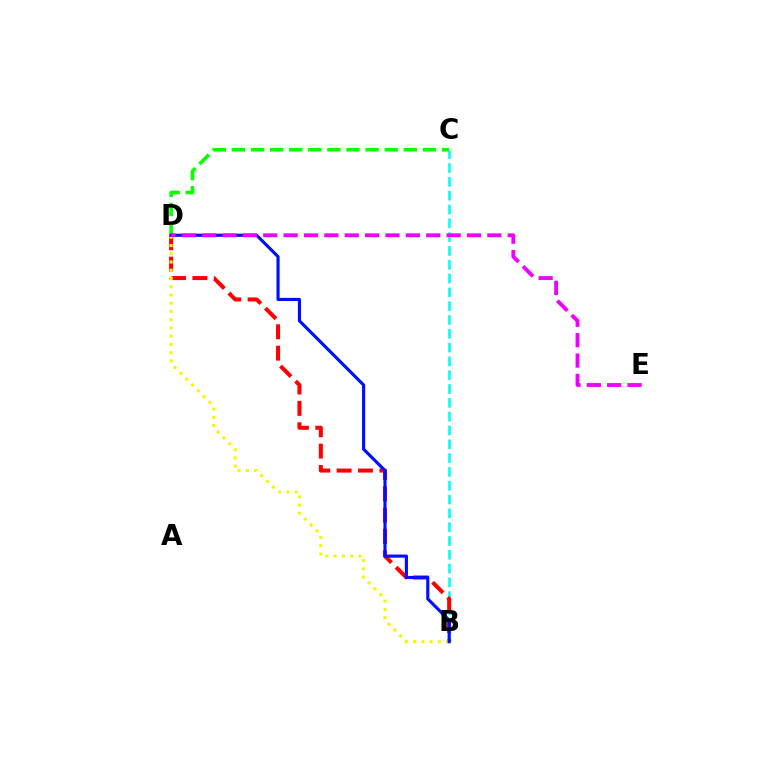{('B', 'C'): [{'color': '#00fff6', 'line_style': 'dashed', 'thickness': 1.88}], ('C', 'D'): [{'color': '#08ff00', 'line_style': 'dashed', 'thickness': 2.59}], ('B', 'D'): [{'color': '#ff0000', 'line_style': 'dashed', 'thickness': 2.9}, {'color': '#fcf500', 'line_style': 'dotted', 'thickness': 2.24}, {'color': '#0010ff', 'line_style': 'solid', 'thickness': 2.26}], ('D', 'E'): [{'color': '#ee00ff', 'line_style': 'dashed', 'thickness': 2.77}]}